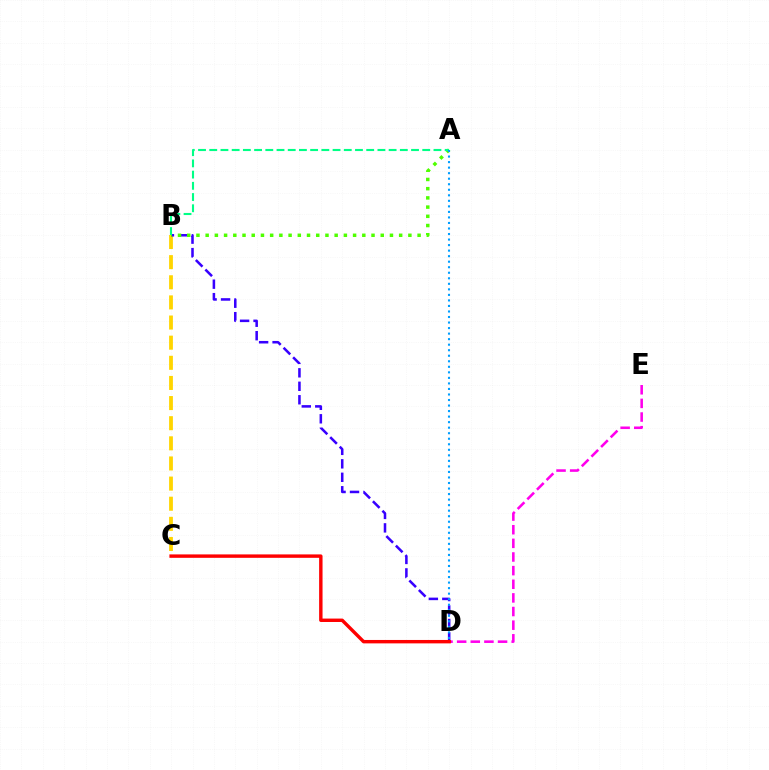{('B', 'C'): [{'color': '#ffd500', 'line_style': 'dashed', 'thickness': 2.73}], ('B', 'D'): [{'color': '#3700ff', 'line_style': 'dashed', 'thickness': 1.83}], ('A', 'B'): [{'color': '#4fff00', 'line_style': 'dotted', 'thickness': 2.5}, {'color': '#00ff86', 'line_style': 'dashed', 'thickness': 1.52}], ('A', 'D'): [{'color': '#009eff', 'line_style': 'dotted', 'thickness': 1.5}], ('D', 'E'): [{'color': '#ff00ed', 'line_style': 'dashed', 'thickness': 1.85}], ('C', 'D'): [{'color': '#ff0000', 'line_style': 'solid', 'thickness': 2.46}]}